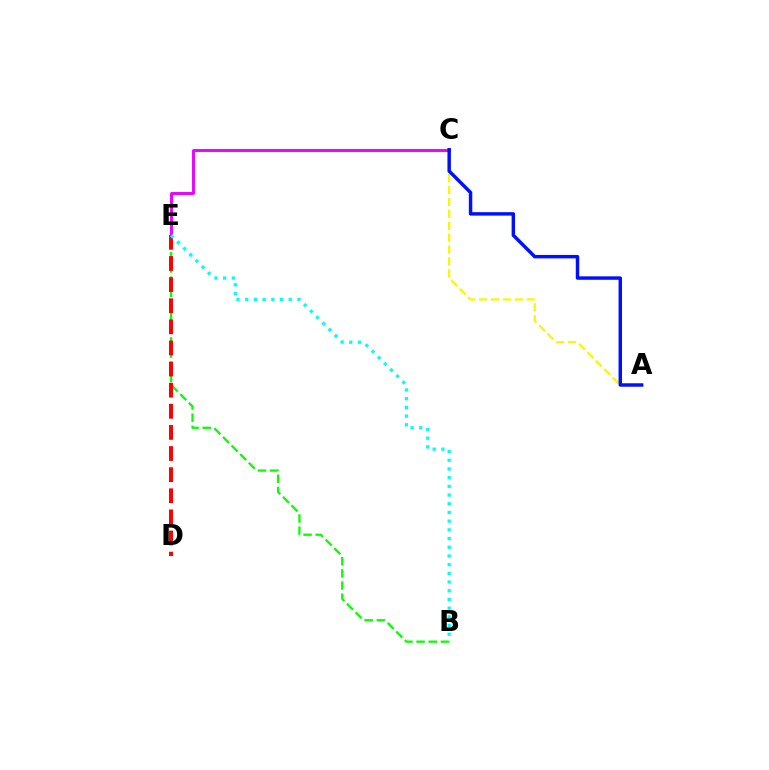{('B', 'E'): [{'color': '#08ff00', 'line_style': 'dashed', 'thickness': 1.65}, {'color': '#00fff6', 'line_style': 'dotted', 'thickness': 2.36}], ('D', 'E'): [{'color': '#ff0000', 'line_style': 'dashed', 'thickness': 2.87}], ('C', 'E'): [{'color': '#ee00ff', 'line_style': 'solid', 'thickness': 2.1}], ('A', 'C'): [{'color': '#fcf500', 'line_style': 'dashed', 'thickness': 1.62}, {'color': '#0010ff', 'line_style': 'solid', 'thickness': 2.48}]}